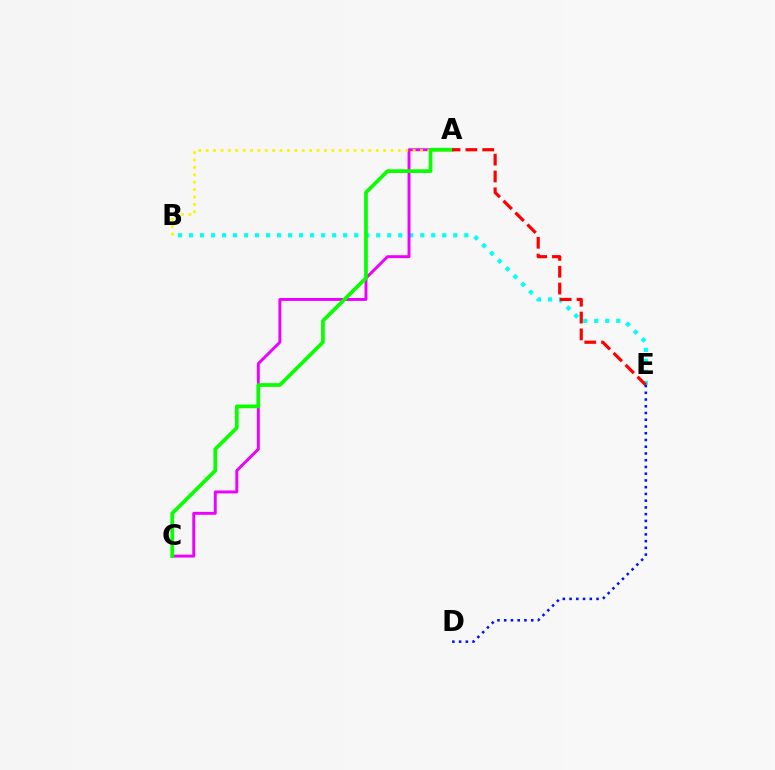{('B', 'E'): [{'color': '#00fff6', 'line_style': 'dotted', 'thickness': 2.99}], ('A', 'C'): [{'color': '#ee00ff', 'line_style': 'solid', 'thickness': 2.1}, {'color': '#08ff00', 'line_style': 'solid', 'thickness': 2.66}], ('A', 'B'): [{'color': '#fcf500', 'line_style': 'dotted', 'thickness': 2.01}], ('A', 'E'): [{'color': '#ff0000', 'line_style': 'dashed', 'thickness': 2.29}], ('D', 'E'): [{'color': '#0010ff', 'line_style': 'dotted', 'thickness': 1.83}]}